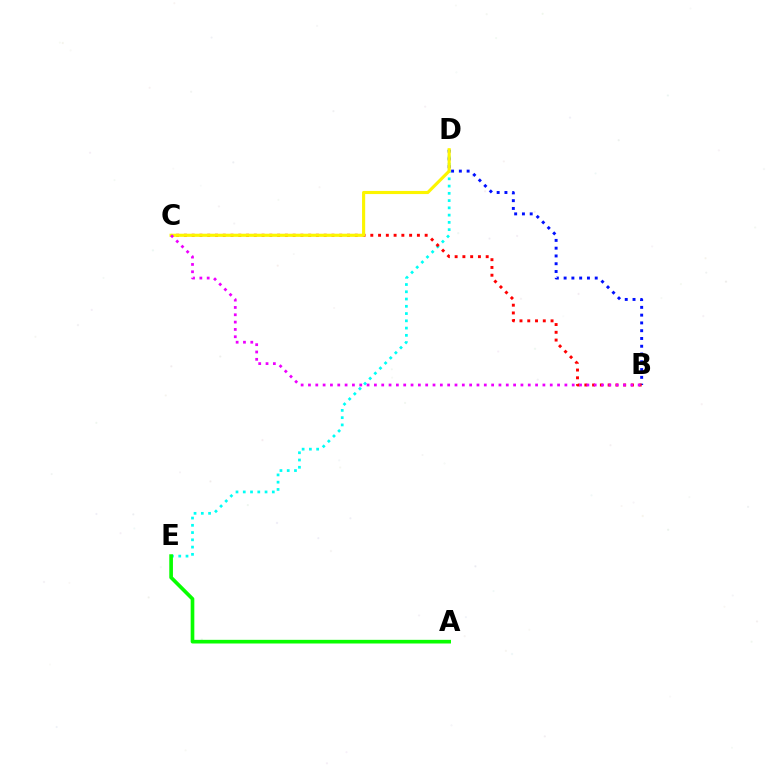{('D', 'E'): [{'color': '#00fff6', 'line_style': 'dotted', 'thickness': 1.97}], ('B', 'D'): [{'color': '#0010ff', 'line_style': 'dotted', 'thickness': 2.11}], ('B', 'C'): [{'color': '#ff0000', 'line_style': 'dotted', 'thickness': 2.11}, {'color': '#ee00ff', 'line_style': 'dotted', 'thickness': 1.99}], ('C', 'D'): [{'color': '#fcf500', 'line_style': 'solid', 'thickness': 2.25}], ('A', 'E'): [{'color': '#08ff00', 'line_style': 'solid', 'thickness': 2.64}]}